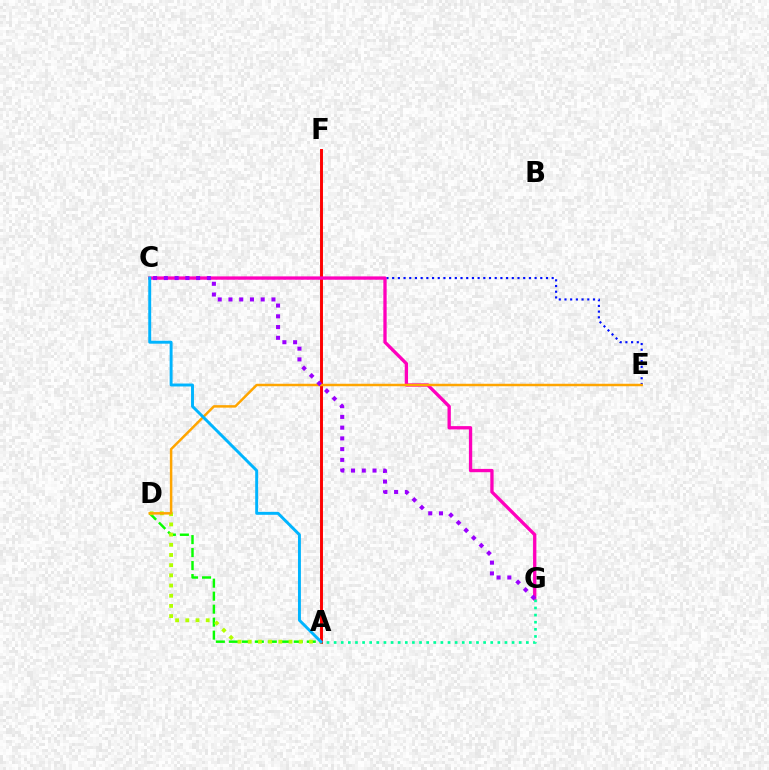{('A', 'D'): [{'color': '#08ff00', 'line_style': 'dashed', 'thickness': 1.77}, {'color': '#b3ff00', 'line_style': 'dotted', 'thickness': 2.77}], ('A', 'F'): [{'color': '#ff0000', 'line_style': 'solid', 'thickness': 2.11}], ('C', 'E'): [{'color': '#0010ff', 'line_style': 'dotted', 'thickness': 1.55}], ('C', 'G'): [{'color': '#ff00bd', 'line_style': 'solid', 'thickness': 2.39}, {'color': '#9b00ff', 'line_style': 'dotted', 'thickness': 2.92}], ('A', 'G'): [{'color': '#00ff9d', 'line_style': 'dotted', 'thickness': 1.93}], ('D', 'E'): [{'color': '#ffa500', 'line_style': 'solid', 'thickness': 1.79}], ('A', 'C'): [{'color': '#00b5ff', 'line_style': 'solid', 'thickness': 2.11}]}